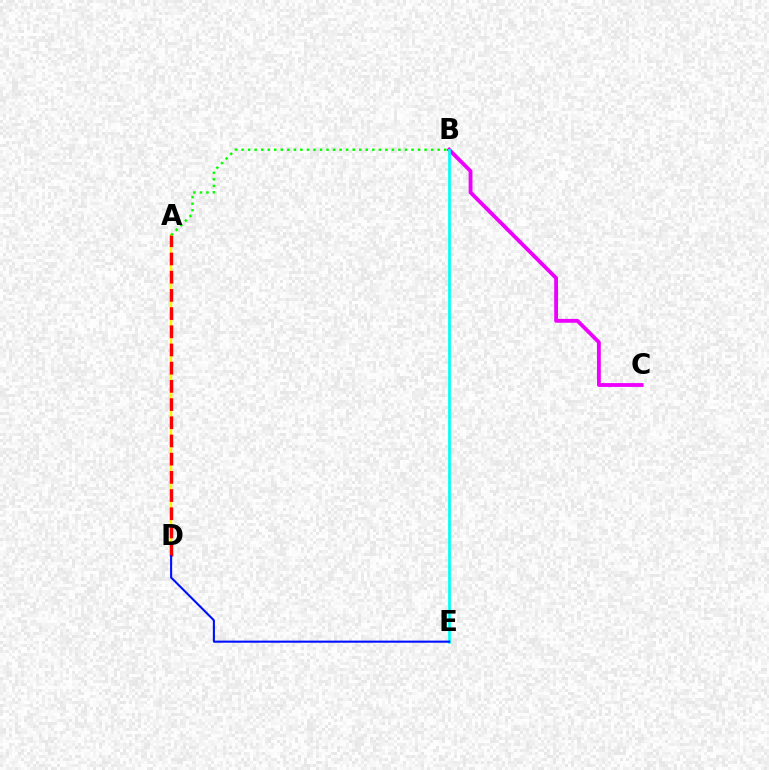{('B', 'C'): [{'color': '#ee00ff', 'line_style': 'solid', 'thickness': 2.76}], ('B', 'E'): [{'color': '#00fff6', 'line_style': 'solid', 'thickness': 1.94}], ('A', 'D'): [{'color': '#fcf500', 'line_style': 'solid', 'thickness': 1.79}, {'color': '#ff0000', 'line_style': 'dashed', 'thickness': 2.47}], ('D', 'E'): [{'color': '#0010ff', 'line_style': 'solid', 'thickness': 1.51}], ('A', 'B'): [{'color': '#08ff00', 'line_style': 'dotted', 'thickness': 1.78}]}